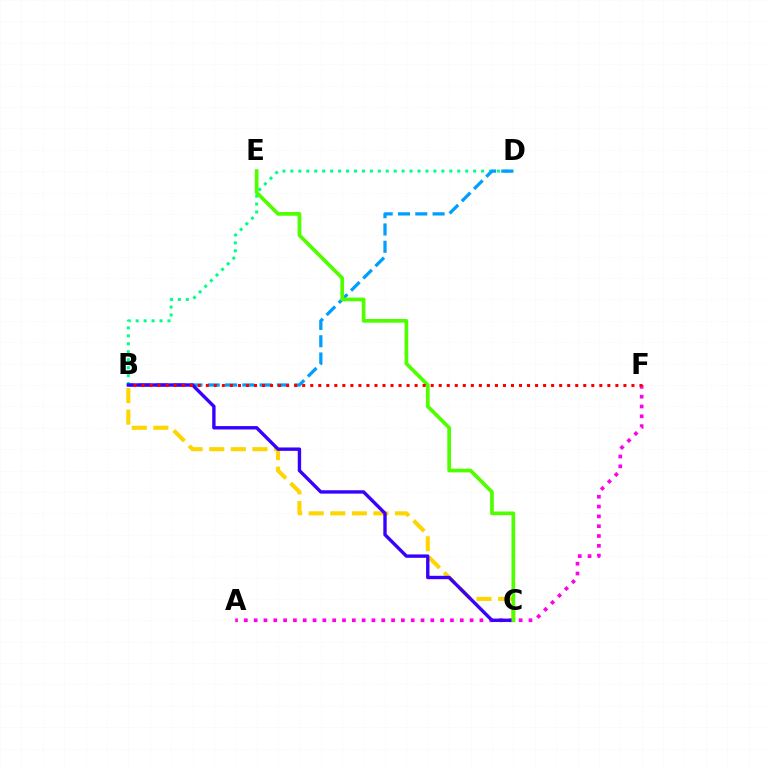{('B', 'D'): [{'color': '#00ff86', 'line_style': 'dotted', 'thickness': 2.16}, {'color': '#009eff', 'line_style': 'dashed', 'thickness': 2.35}], ('A', 'F'): [{'color': '#ff00ed', 'line_style': 'dotted', 'thickness': 2.67}], ('B', 'C'): [{'color': '#ffd500', 'line_style': 'dashed', 'thickness': 2.93}, {'color': '#3700ff', 'line_style': 'solid', 'thickness': 2.43}], ('C', 'E'): [{'color': '#4fff00', 'line_style': 'solid', 'thickness': 2.67}], ('B', 'F'): [{'color': '#ff0000', 'line_style': 'dotted', 'thickness': 2.18}]}